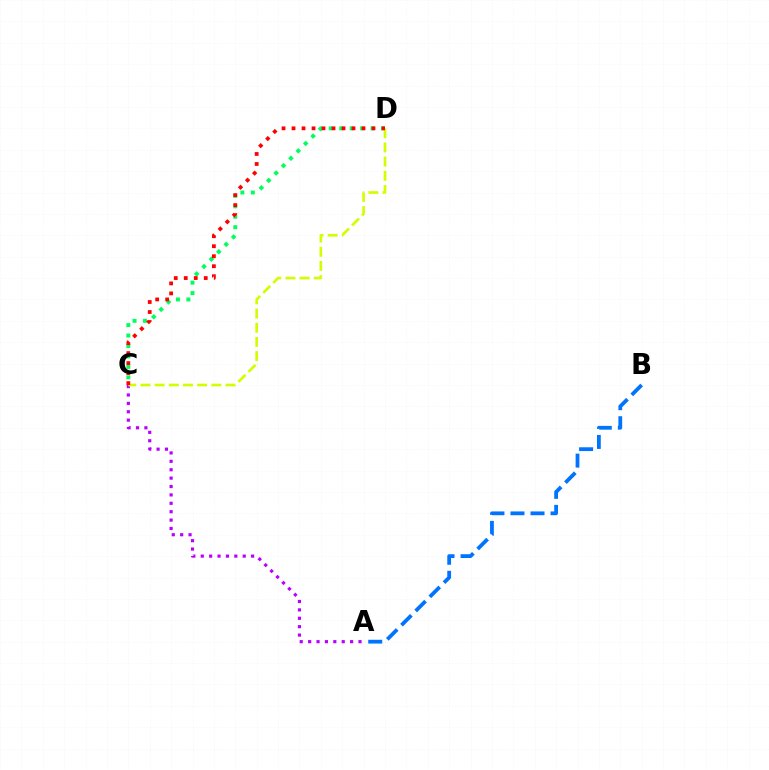{('C', 'D'): [{'color': '#00ff5c', 'line_style': 'dotted', 'thickness': 2.84}, {'color': '#d1ff00', 'line_style': 'dashed', 'thickness': 1.93}, {'color': '#ff0000', 'line_style': 'dotted', 'thickness': 2.72}], ('A', 'C'): [{'color': '#b900ff', 'line_style': 'dotted', 'thickness': 2.28}], ('A', 'B'): [{'color': '#0074ff', 'line_style': 'dashed', 'thickness': 2.72}]}